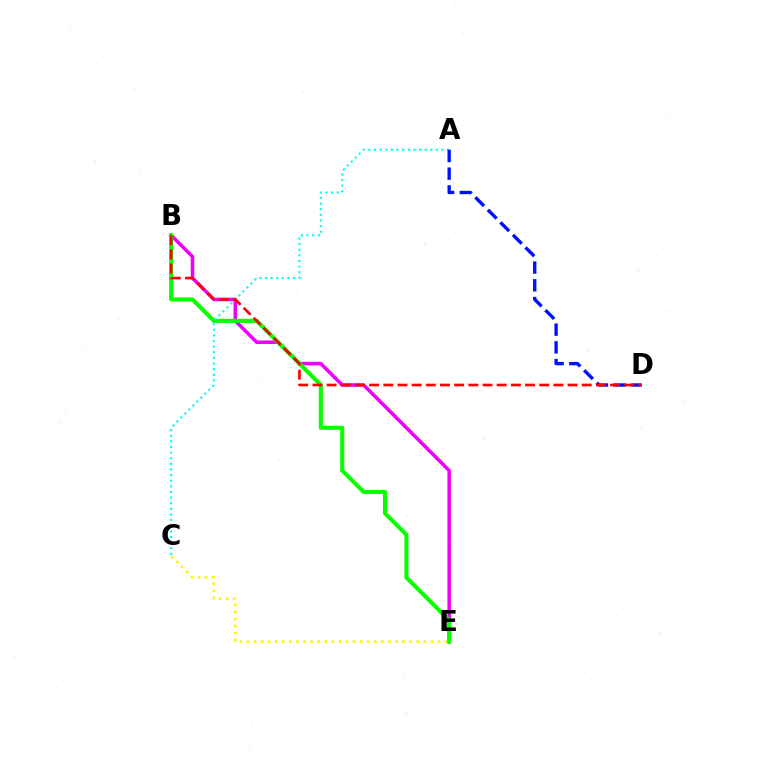{('B', 'E'): [{'color': '#ee00ff', 'line_style': 'solid', 'thickness': 2.54}, {'color': '#08ff00', 'line_style': 'solid', 'thickness': 2.93}], ('A', 'C'): [{'color': '#00fff6', 'line_style': 'dotted', 'thickness': 1.53}], ('A', 'D'): [{'color': '#0010ff', 'line_style': 'dashed', 'thickness': 2.41}], ('B', 'D'): [{'color': '#ff0000', 'line_style': 'dashed', 'thickness': 1.93}], ('C', 'E'): [{'color': '#fcf500', 'line_style': 'dotted', 'thickness': 1.92}]}